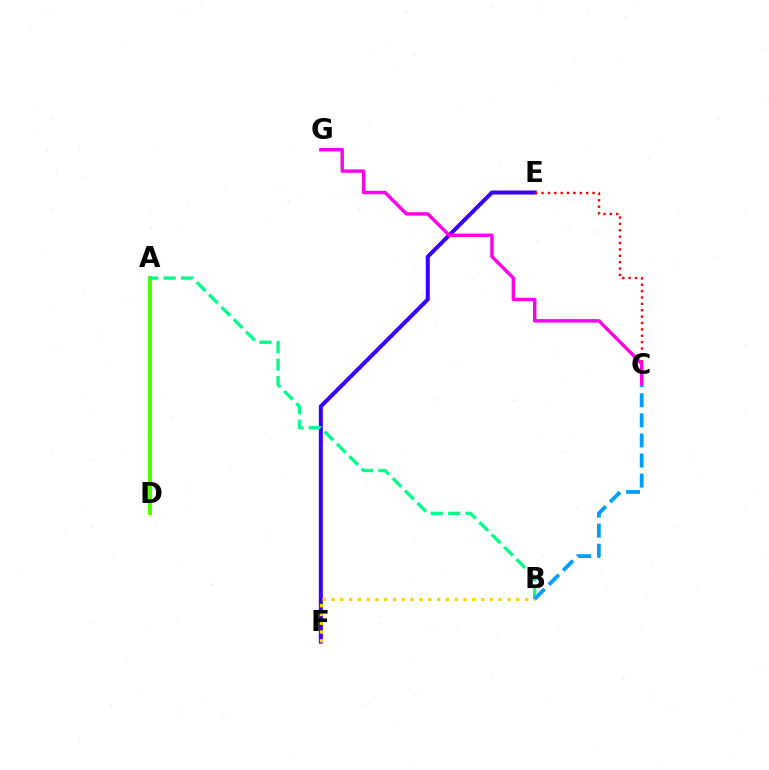{('E', 'F'): [{'color': '#3700ff', 'line_style': 'solid', 'thickness': 2.89}], ('C', 'E'): [{'color': '#ff0000', 'line_style': 'dotted', 'thickness': 1.73}], ('A', 'D'): [{'color': '#4fff00', 'line_style': 'solid', 'thickness': 2.94}], ('B', 'F'): [{'color': '#ffd500', 'line_style': 'dotted', 'thickness': 2.39}], ('C', 'G'): [{'color': '#ff00ed', 'line_style': 'solid', 'thickness': 2.46}], ('A', 'B'): [{'color': '#00ff86', 'line_style': 'dashed', 'thickness': 2.38}], ('B', 'C'): [{'color': '#009eff', 'line_style': 'dashed', 'thickness': 2.73}]}